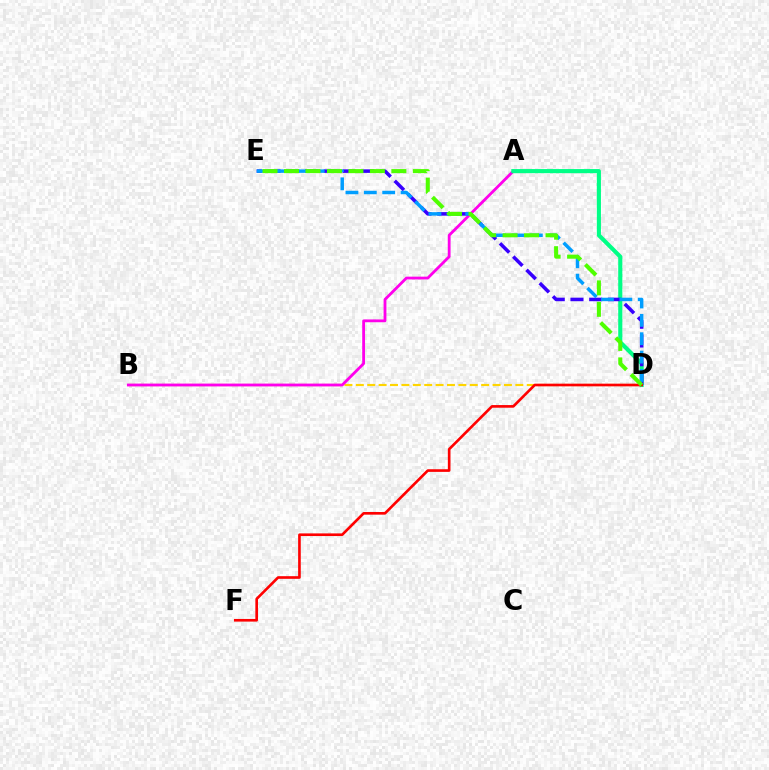{('B', 'D'): [{'color': '#ffd500', 'line_style': 'dashed', 'thickness': 1.55}], ('A', 'B'): [{'color': '#ff00ed', 'line_style': 'solid', 'thickness': 2.02}], ('A', 'D'): [{'color': '#00ff86', 'line_style': 'solid', 'thickness': 2.96}], ('D', 'E'): [{'color': '#3700ff', 'line_style': 'dashed', 'thickness': 2.55}, {'color': '#009eff', 'line_style': 'dashed', 'thickness': 2.5}, {'color': '#4fff00', 'line_style': 'dashed', 'thickness': 2.92}], ('D', 'F'): [{'color': '#ff0000', 'line_style': 'solid', 'thickness': 1.91}]}